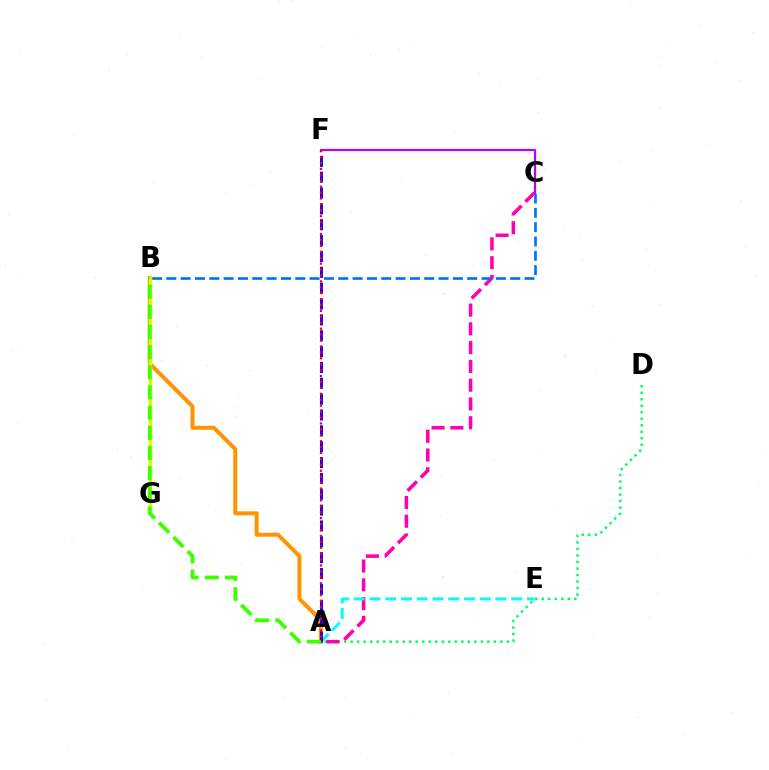{('A', 'D'): [{'color': '#00ff5c', 'line_style': 'dotted', 'thickness': 1.77}], ('A', 'C'): [{'color': '#ff00ac', 'line_style': 'dashed', 'thickness': 2.55}], ('A', 'B'): [{'color': '#ff9400', 'line_style': 'solid', 'thickness': 2.89}, {'color': '#3dff00', 'line_style': 'dashed', 'thickness': 2.74}], ('A', 'E'): [{'color': '#00fff6', 'line_style': 'dashed', 'thickness': 2.14}], ('B', 'C'): [{'color': '#0074ff', 'line_style': 'dashed', 'thickness': 1.95}], ('C', 'F'): [{'color': '#b900ff', 'line_style': 'solid', 'thickness': 1.59}], ('A', 'F'): [{'color': '#2500ff', 'line_style': 'dashed', 'thickness': 2.15}, {'color': '#ff0000', 'line_style': 'dotted', 'thickness': 1.61}], ('B', 'G'): [{'color': '#d1ff00', 'line_style': 'solid', 'thickness': 2.5}]}